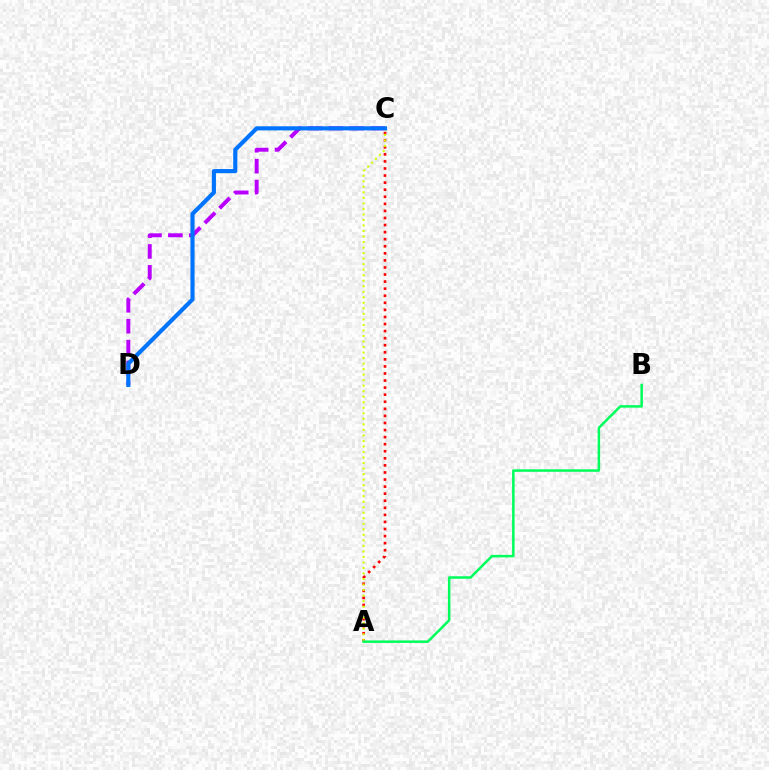{('A', 'C'): [{'color': '#ff0000', 'line_style': 'dotted', 'thickness': 1.92}, {'color': '#d1ff00', 'line_style': 'dotted', 'thickness': 1.5}], ('C', 'D'): [{'color': '#b900ff', 'line_style': 'dashed', 'thickness': 2.84}, {'color': '#0074ff', 'line_style': 'solid', 'thickness': 2.97}], ('A', 'B'): [{'color': '#00ff5c', 'line_style': 'solid', 'thickness': 1.81}]}